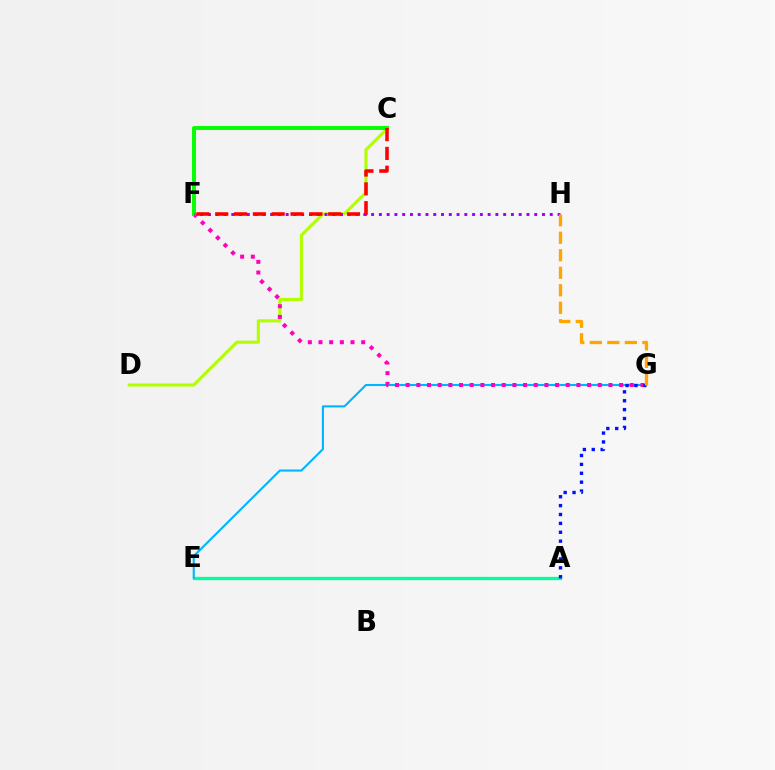{('A', 'E'): [{'color': '#00ff9d', 'line_style': 'solid', 'thickness': 2.38}], ('E', 'G'): [{'color': '#00b5ff', 'line_style': 'solid', 'thickness': 1.51}], ('C', 'D'): [{'color': '#b3ff00', 'line_style': 'solid', 'thickness': 2.24}], ('F', 'G'): [{'color': '#ff00bd', 'line_style': 'dotted', 'thickness': 2.9}], ('C', 'F'): [{'color': '#08ff00', 'line_style': 'solid', 'thickness': 2.86}, {'color': '#ff0000', 'line_style': 'dashed', 'thickness': 2.56}], ('A', 'G'): [{'color': '#0010ff', 'line_style': 'dotted', 'thickness': 2.42}], ('F', 'H'): [{'color': '#9b00ff', 'line_style': 'dotted', 'thickness': 2.11}], ('G', 'H'): [{'color': '#ffa500', 'line_style': 'dashed', 'thickness': 2.38}]}